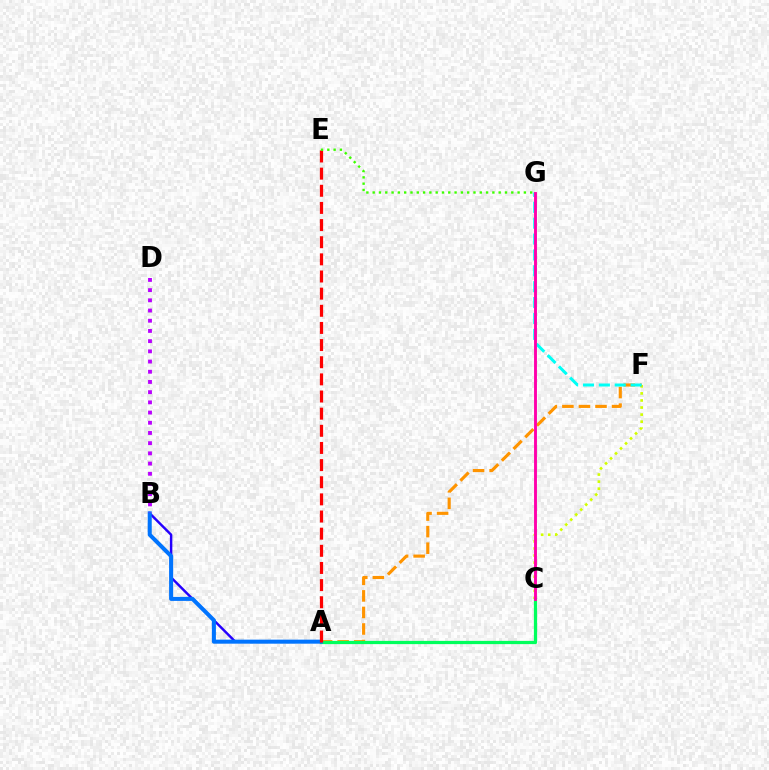{('C', 'F'): [{'color': '#d1ff00', 'line_style': 'dotted', 'thickness': 1.92}], ('A', 'B'): [{'color': '#2500ff', 'line_style': 'solid', 'thickness': 1.76}, {'color': '#0074ff', 'line_style': 'solid', 'thickness': 2.9}], ('A', 'F'): [{'color': '#ff9400', 'line_style': 'dashed', 'thickness': 2.25}], ('A', 'C'): [{'color': '#00ff5c', 'line_style': 'solid', 'thickness': 2.33}], ('F', 'G'): [{'color': '#00fff6', 'line_style': 'dashed', 'thickness': 2.16}], ('C', 'G'): [{'color': '#ff00ac', 'line_style': 'solid', 'thickness': 2.08}], ('A', 'E'): [{'color': '#ff0000', 'line_style': 'dashed', 'thickness': 2.33}], ('E', 'G'): [{'color': '#3dff00', 'line_style': 'dotted', 'thickness': 1.71}], ('B', 'D'): [{'color': '#b900ff', 'line_style': 'dotted', 'thickness': 2.77}]}